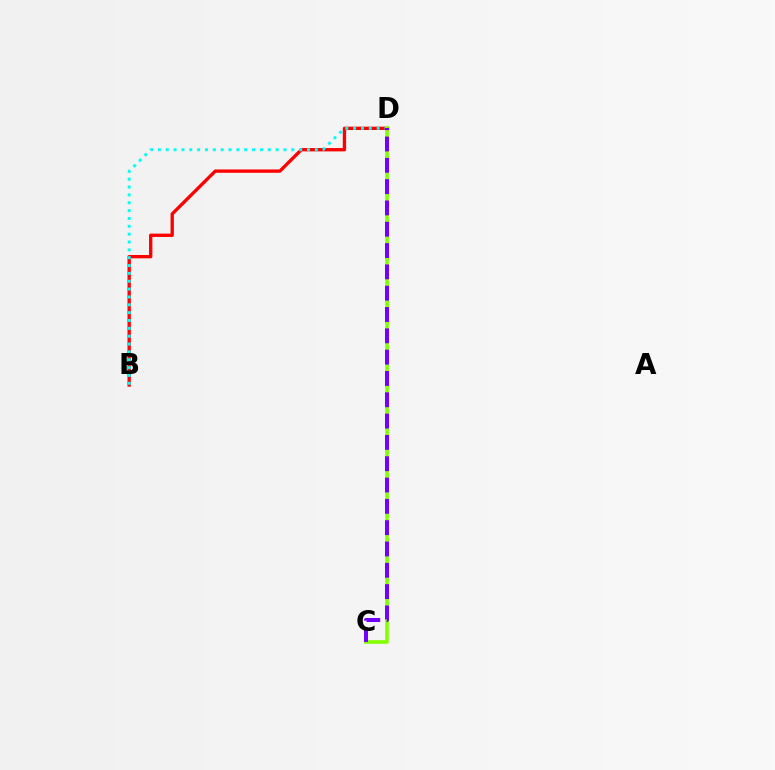{('B', 'D'): [{'color': '#ff0000', 'line_style': 'solid', 'thickness': 2.41}, {'color': '#00fff6', 'line_style': 'dotted', 'thickness': 2.13}], ('C', 'D'): [{'color': '#84ff00', 'line_style': 'solid', 'thickness': 2.63}, {'color': '#7200ff', 'line_style': 'dashed', 'thickness': 2.9}]}